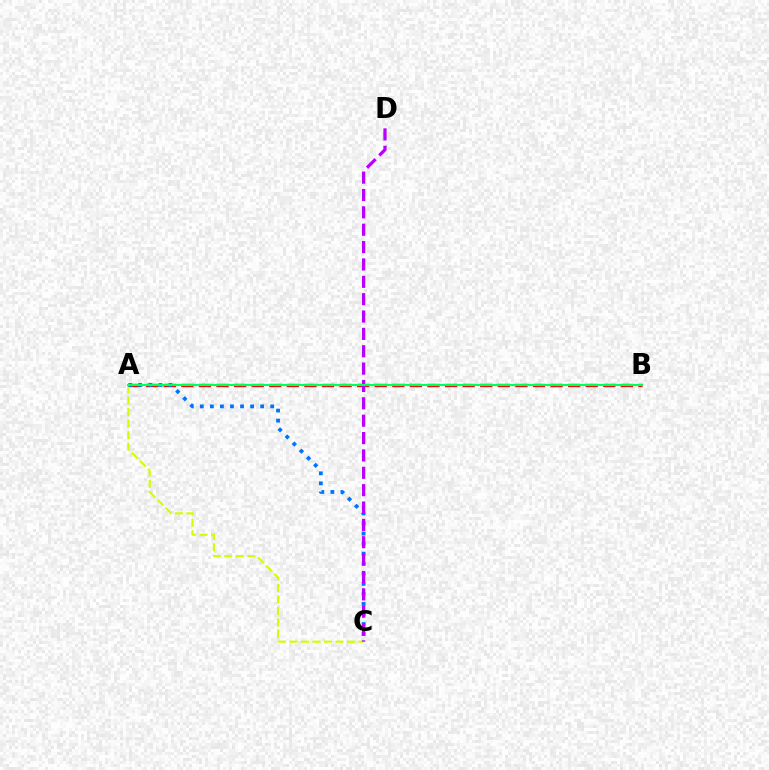{('A', 'B'): [{'color': '#ff0000', 'line_style': 'dashed', 'thickness': 2.39}, {'color': '#00ff5c', 'line_style': 'solid', 'thickness': 1.52}], ('A', 'C'): [{'color': '#d1ff00', 'line_style': 'dashed', 'thickness': 1.56}, {'color': '#0074ff', 'line_style': 'dotted', 'thickness': 2.73}], ('C', 'D'): [{'color': '#b900ff', 'line_style': 'dashed', 'thickness': 2.36}]}